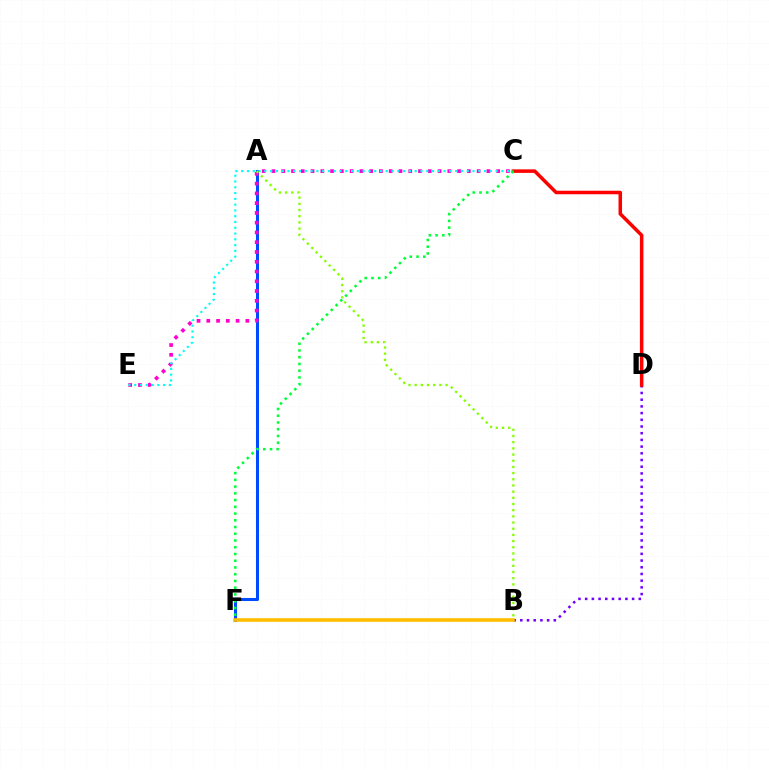{('B', 'D'): [{'color': '#7200ff', 'line_style': 'dotted', 'thickness': 1.82}], ('A', 'F'): [{'color': '#004bff', 'line_style': 'solid', 'thickness': 2.19}], ('C', 'E'): [{'color': '#ff00cf', 'line_style': 'dotted', 'thickness': 2.65}, {'color': '#00fff6', 'line_style': 'dotted', 'thickness': 1.57}], ('B', 'F'): [{'color': '#ffbd00', 'line_style': 'solid', 'thickness': 2.61}], ('C', 'D'): [{'color': '#ff0000', 'line_style': 'solid', 'thickness': 2.54}], ('C', 'F'): [{'color': '#00ff39', 'line_style': 'dotted', 'thickness': 1.83}], ('A', 'B'): [{'color': '#84ff00', 'line_style': 'dotted', 'thickness': 1.68}]}